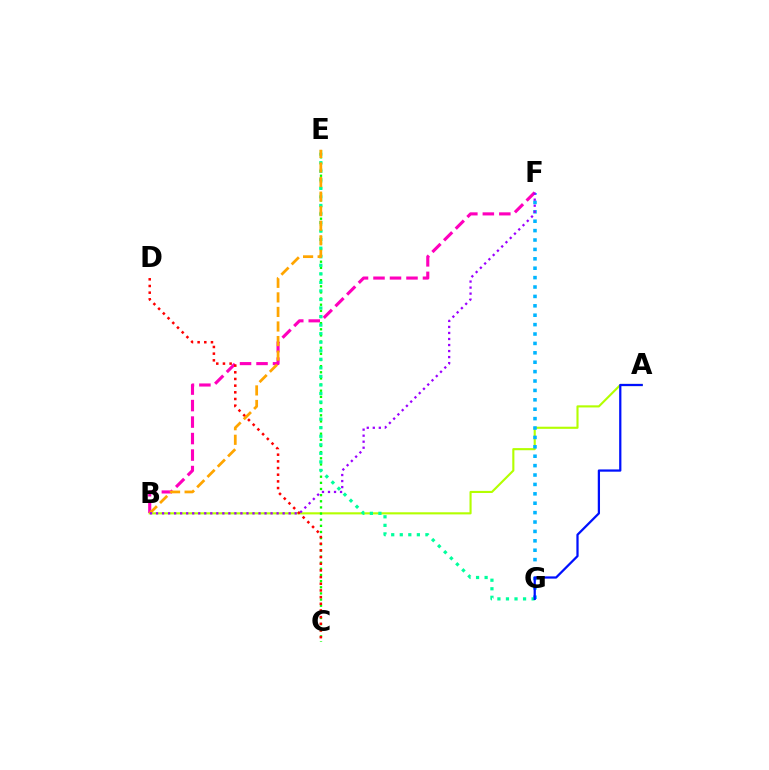{('A', 'B'): [{'color': '#b3ff00', 'line_style': 'solid', 'thickness': 1.53}], ('F', 'G'): [{'color': '#00b5ff', 'line_style': 'dotted', 'thickness': 2.55}], ('B', 'F'): [{'color': '#ff00bd', 'line_style': 'dashed', 'thickness': 2.24}, {'color': '#9b00ff', 'line_style': 'dotted', 'thickness': 1.64}], ('C', 'E'): [{'color': '#08ff00', 'line_style': 'dotted', 'thickness': 1.67}], ('C', 'D'): [{'color': '#ff0000', 'line_style': 'dotted', 'thickness': 1.81}], ('E', 'G'): [{'color': '#00ff9d', 'line_style': 'dotted', 'thickness': 2.32}], ('B', 'E'): [{'color': '#ffa500', 'line_style': 'dashed', 'thickness': 1.98}], ('A', 'G'): [{'color': '#0010ff', 'line_style': 'solid', 'thickness': 1.62}]}